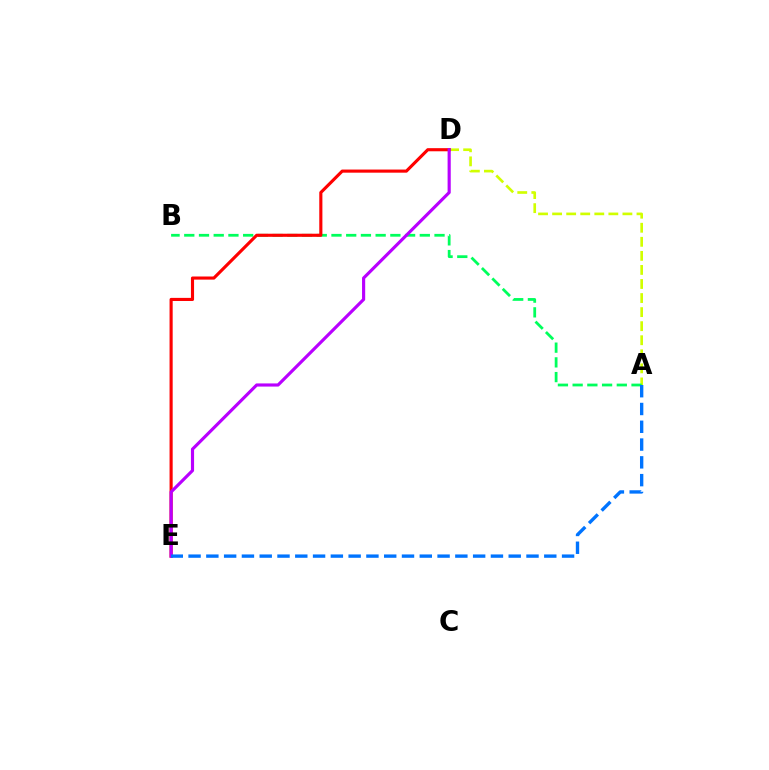{('A', 'D'): [{'color': '#d1ff00', 'line_style': 'dashed', 'thickness': 1.91}], ('A', 'B'): [{'color': '#00ff5c', 'line_style': 'dashed', 'thickness': 2.0}], ('D', 'E'): [{'color': '#ff0000', 'line_style': 'solid', 'thickness': 2.25}, {'color': '#b900ff', 'line_style': 'solid', 'thickness': 2.27}], ('A', 'E'): [{'color': '#0074ff', 'line_style': 'dashed', 'thickness': 2.42}]}